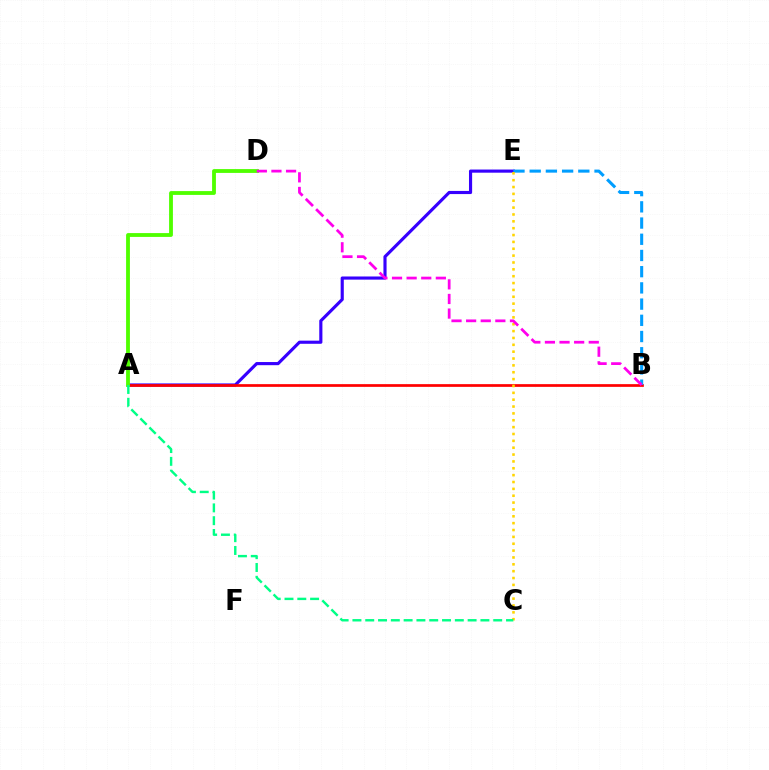{('A', 'E'): [{'color': '#3700ff', 'line_style': 'solid', 'thickness': 2.26}], ('A', 'B'): [{'color': '#ff0000', 'line_style': 'solid', 'thickness': 1.96}], ('B', 'E'): [{'color': '#009eff', 'line_style': 'dashed', 'thickness': 2.2}], ('C', 'E'): [{'color': '#ffd500', 'line_style': 'dotted', 'thickness': 1.86}], ('A', 'D'): [{'color': '#4fff00', 'line_style': 'solid', 'thickness': 2.75}], ('B', 'D'): [{'color': '#ff00ed', 'line_style': 'dashed', 'thickness': 1.98}], ('A', 'C'): [{'color': '#00ff86', 'line_style': 'dashed', 'thickness': 1.74}]}